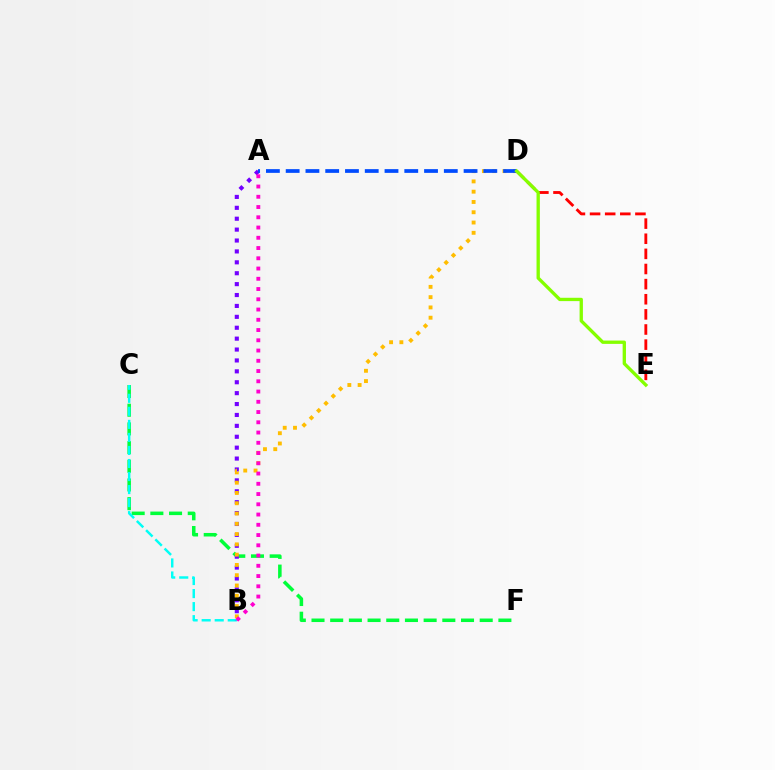{('C', 'F'): [{'color': '#00ff39', 'line_style': 'dashed', 'thickness': 2.54}], ('B', 'C'): [{'color': '#00fff6', 'line_style': 'dashed', 'thickness': 1.77}], ('A', 'B'): [{'color': '#7200ff', 'line_style': 'dotted', 'thickness': 2.96}, {'color': '#ff00cf', 'line_style': 'dotted', 'thickness': 2.79}], ('B', 'D'): [{'color': '#ffbd00', 'line_style': 'dotted', 'thickness': 2.79}], ('A', 'D'): [{'color': '#004bff', 'line_style': 'dashed', 'thickness': 2.69}], ('D', 'E'): [{'color': '#ff0000', 'line_style': 'dashed', 'thickness': 2.05}, {'color': '#84ff00', 'line_style': 'solid', 'thickness': 2.39}]}